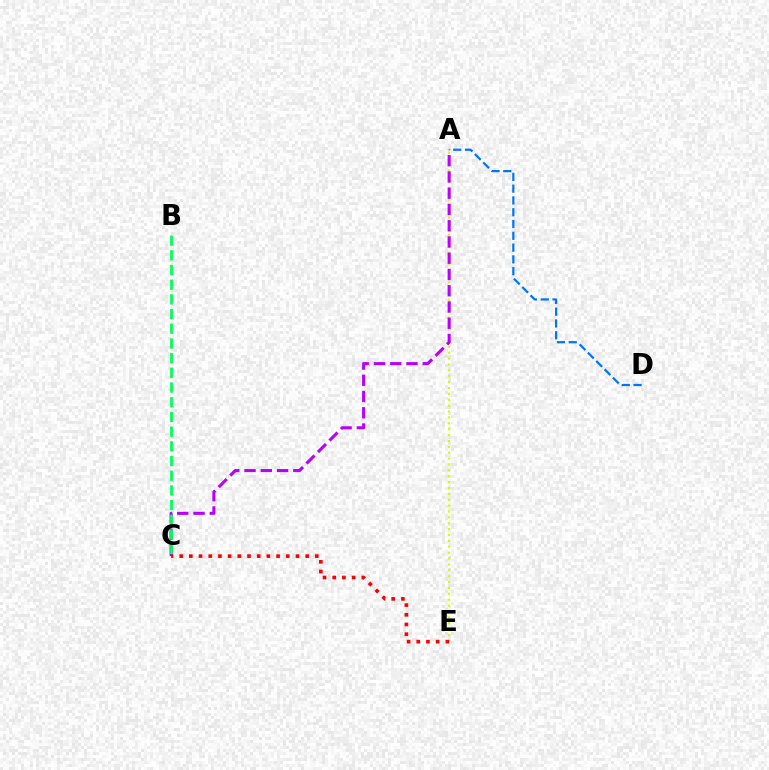{('A', 'E'): [{'color': '#d1ff00', 'line_style': 'dotted', 'thickness': 1.6}], ('A', 'C'): [{'color': '#b900ff', 'line_style': 'dashed', 'thickness': 2.21}], ('A', 'D'): [{'color': '#0074ff', 'line_style': 'dashed', 'thickness': 1.6}], ('B', 'C'): [{'color': '#00ff5c', 'line_style': 'dashed', 'thickness': 2.0}], ('C', 'E'): [{'color': '#ff0000', 'line_style': 'dotted', 'thickness': 2.63}]}